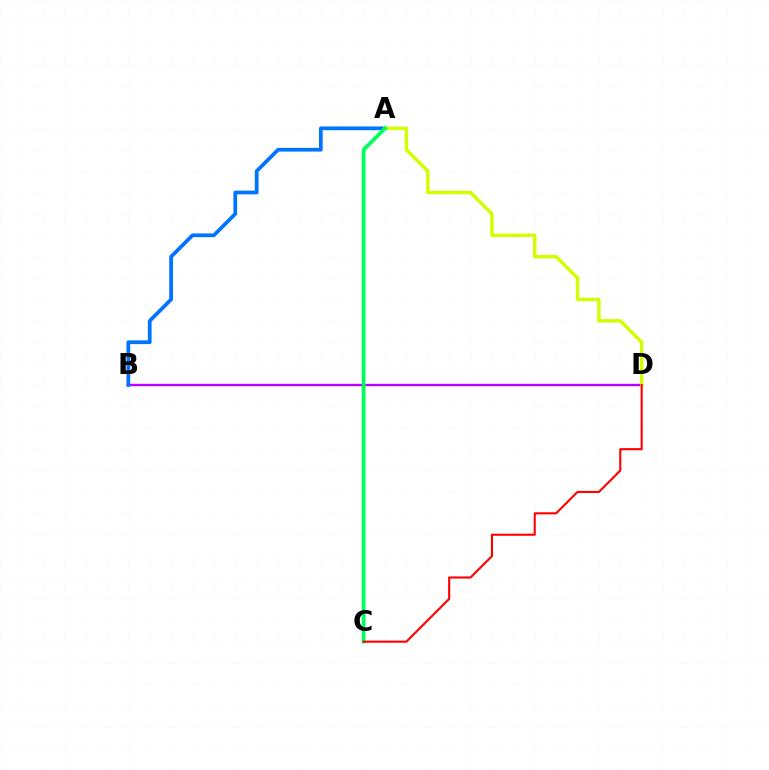{('B', 'D'): [{'color': '#b900ff', 'line_style': 'solid', 'thickness': 1.71}], ('A', 'B'): [{'color': '#0074ff', 'line_style': 'solid', 'thickness': 2.69}], ('A', 'D'): [{'color': '#d1ff00', 'line_style': 'solid', 'thickness': 2.48}], ('A', 'C'): [{'color': '#00ff5c', 'line_style': 'solid', 'thickness': 2.72}], ('C', 'D'): [{'color': '#ff0000', 'line_style': 'solid', 'thickness': 1.51}]}